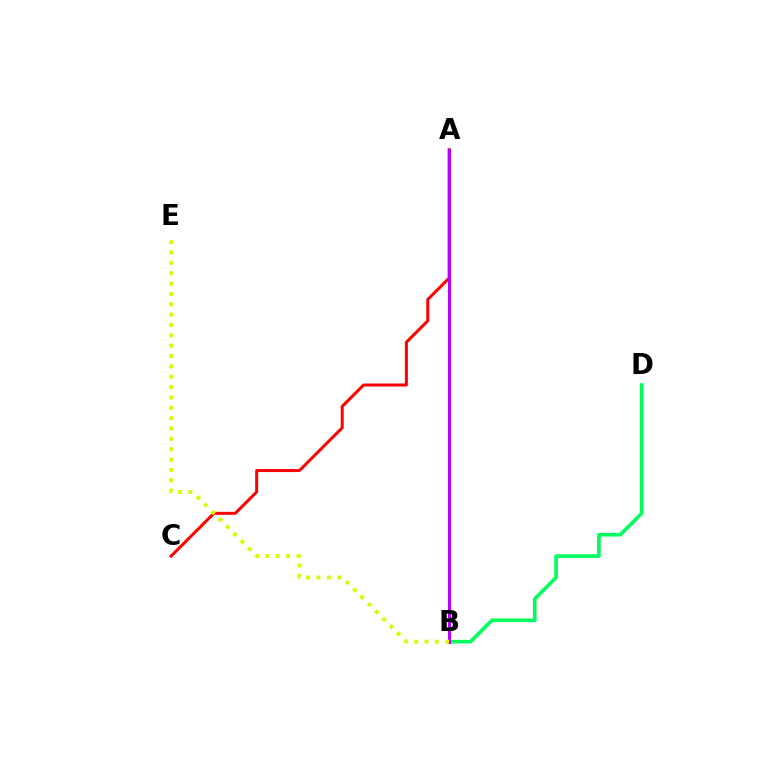{('A', 'C'): [{'color': '#ff0000', 'line_style': 'solid', 'thickness': 2.16}], ('B', 'D'): [{'color': '#00ff5c', 'line_style': 'solid', 'thickness': 2.61}], ('A', 'B'): [{'color': '#0074ff', 'line_style': 'dotted', 'thickness': 1.88}, {'color': '#b900ff', 'line_style': 'solid', 'thickness': 2.22}], ('B', 'E'): [{'color': '#d1ff00', 'line_style': 'dotted', 'thickness': 2.81}]}